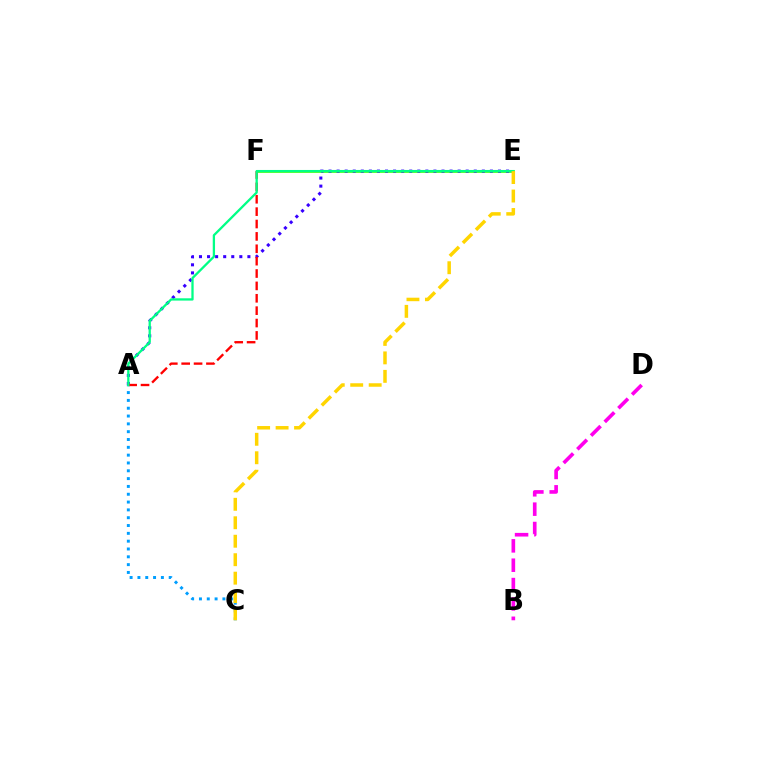{('E', 'F'): [{'color': '#4fff00', 'line_style': 'solid', 'thickness': 1.94}], ('A', 'C'): [{'color': '#009eff', 'line_style': 'dotted', 'thickness': 2.12}], ('B', 'D'): [{'color': '#ff00ed', 'line_style': 'dashed', 'thickness': 2.63}], ('A', 'E'): [{'color': '#3700ff', 'line_style': 'dotted', 'thickness': 2.19}, {'color': '#00ff86', 'line_style': 'solid', 'thickness': 1.65}], ('A', 'F'): [{'color': '#ff0000', 'line_style': 'dashed', 'thickness': 1.68}], ('C', 'E'): [{'color': '#ffd500', 'line_style': 'dashed', 'thickness': 2.51}]}